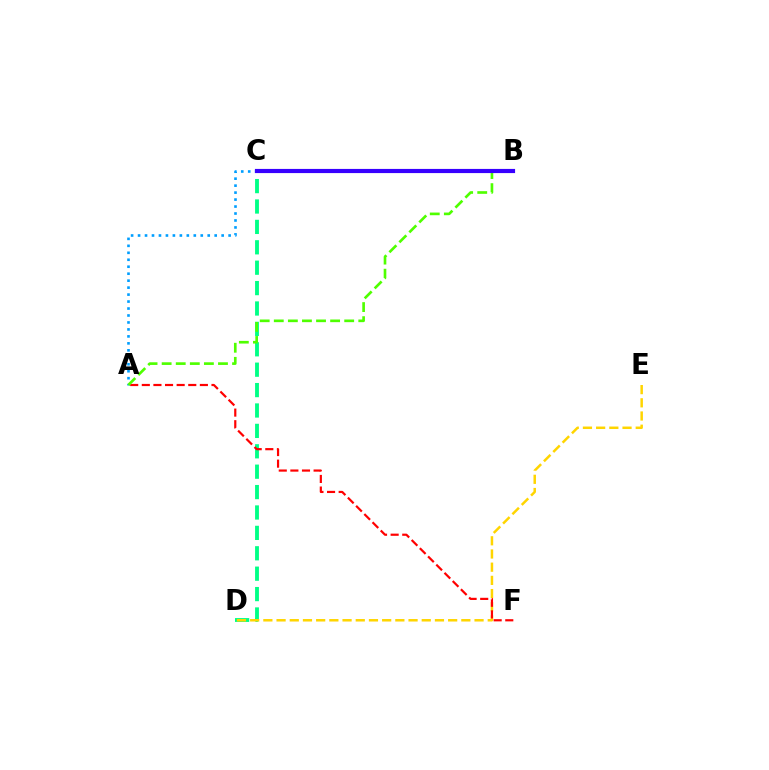{('C', 'D'): [{'color': '#00ff86', 'line_style': 'dashed', 'thickness': 2.77}], ('A', 'C'): [{'color': '#009eff', 'line_style': 'dotted', 'thickness': 1.89}], ('D', 'E'): [{'color': '#ffd500', 'line_style': 'dashed', 'thickness': 1.79}], ('B', 'C'): [{'color': '#ff00ed', 'line_style': 'dashed', 'thickness': 1.85}, {'color': '#3700ff', 'line_style': 'solid', 'thickness': 3.0}], ('A', 'F'): [{'color': '#ff0000', 'line_style': 'dashed', 'thickness': 1.58}], ('A', 'B'): [{'color': '#4fff00', 'line_style': 'dashed', 'thickness': 1.91}]}